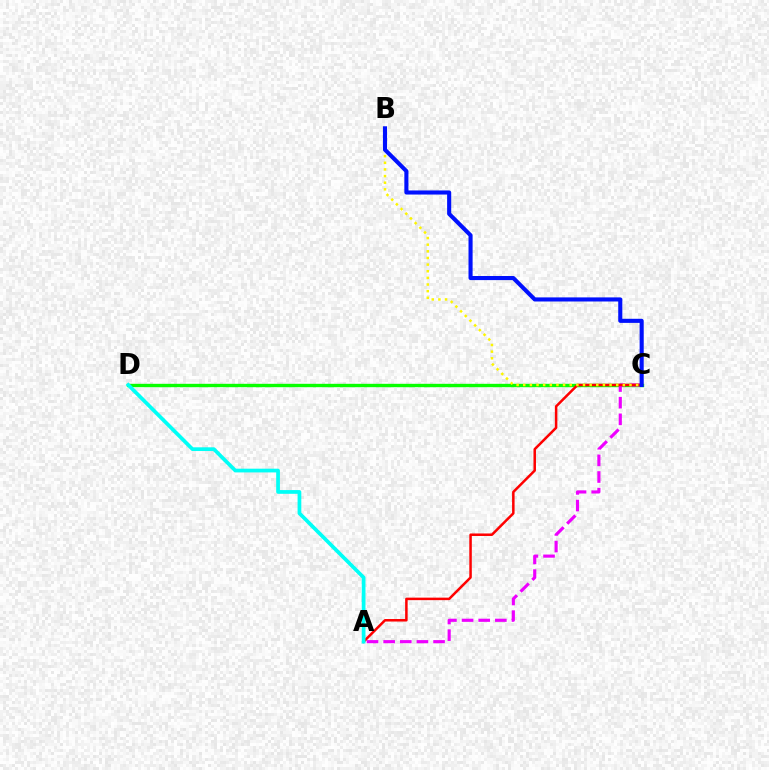{('C', 'D'): [{'color': '#08ff00', 'line_style': 'solid', 'thickness': 2.43}], ('A', 'C'): [{'color': '#ee00ff', 'line_style': 'dashed', 'thickness': 2.26}, {'color': '#ff0000', 'line_style': 'solid', 'thickness': 1.81}], ('B', 'C'): [{'color': '#fcf500', 'line_style': 'dotted', 'thickness': 1.8}, {'color': '#0010ff', 'line_style': 'solid', 'thickness': 2.95}], ('A', 'D'): [{'color': '#00fff6', 'line_style': 'solid', 'thickness': 2.68}]}